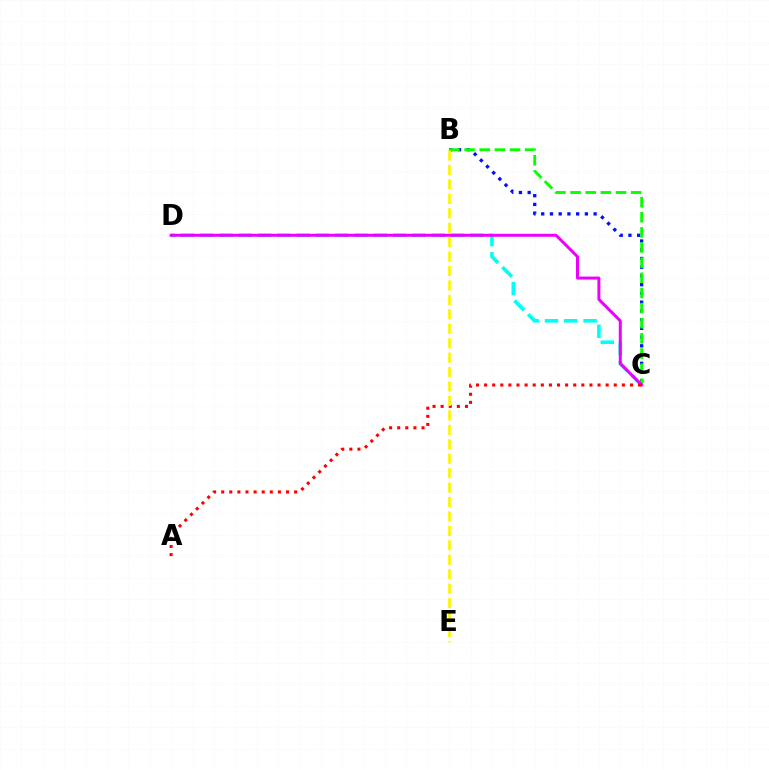{('C', 'D'): [{'color': '#00fff6', 'line_style': 'dashed', 'thickness': 2.62}, {'color': '#ee00ff', 'line_style': 'solid', 'thickness': 2.15}], ('B', 'C'): [{'color': '#0010ff', 'line_style': 'dotted', 'thickness': 2.37}, {'color': '#08ff00', 'line_style': 'dashed', 'thickness': 2.06}], ('A', 'C'): [{'color': '#ff0000', 'line_style': 'dotted', 'thickness': 2.2}], ('B', 'E'): [{'color': '#fcf500', 'line_style': 'dashed', 'thickness': 1.96}]}